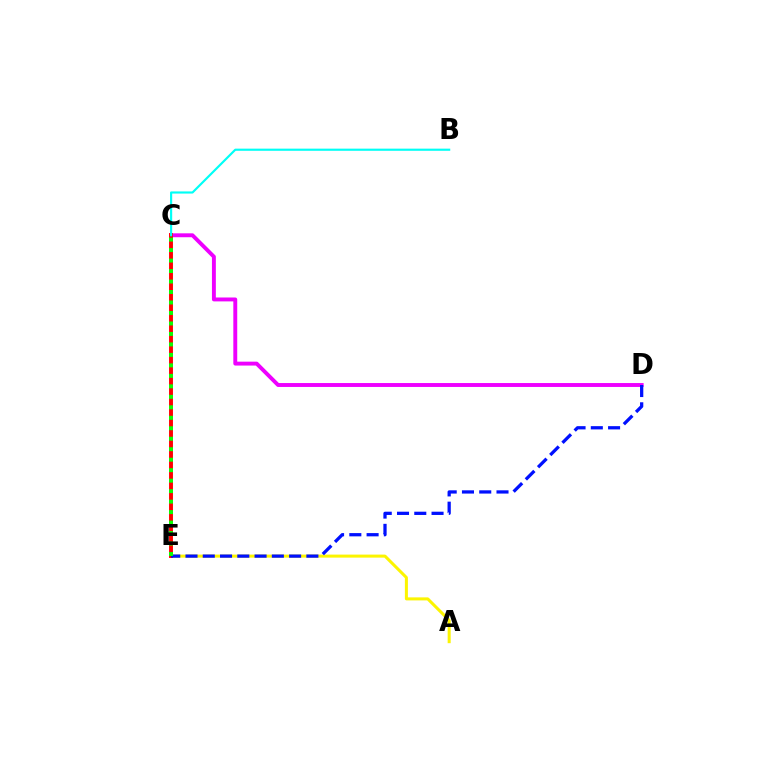{('A', 'E'): [{'color': '#fcf500', 'line_style': 'solid', 'thickness': 2.18}], ('C', 'D'): [{'color': '#ee00ff', 'line_style': 'solid', 'thickness': 2.81}], ('C', 'E'): [{'color': '#ff0000', 'line_style': 'solid', 'thickness': 2.81}, {'color': '#08ff00', 'line_style': 'dotted', 'thickness': 2.85}], ('D', 'E'): [{'color': '#0010ff', 'line_style': 'dashed', 'thickness': 2.35}], ('B', 'C'): [{'color': '#00fff6', 'line_style': 'solid', 'thickness': 1.55}]}